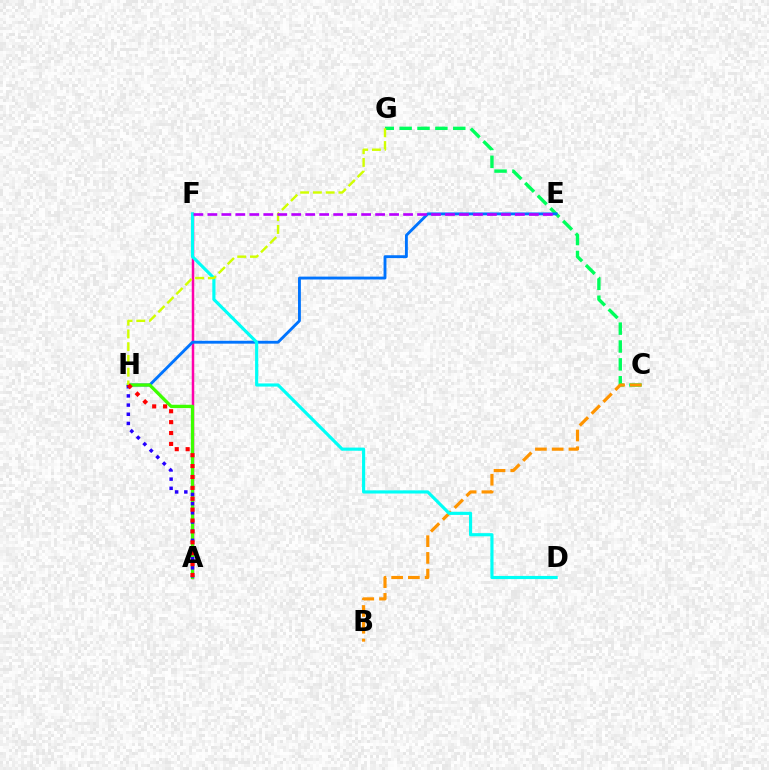{('A', 'F'): [{'color': '#ff00ac', 'line_style': 'solid', 'thickness': 1.79}], ('C', 'G'): [{'color': '#00ff5c', 'line_style': 'dashed', 'thickness': 2.43}], ('E', 'H'): [{'color': '#0074ff', 'line_style': 'solid', 'thickness': 2.06}], ('A', 'H'): [{'color': '#3dff00', 'line_style': 'solid', 'thickness': 2.36}, {'color': '#2500ff', 'line_style': 'dotted', 'thickness': 2.49}, {'color': '#ff0000', 'line_style': 'dotted', 'thickness': 2.96}], ('B', 'C'): [{'color': '#ff9400', 'line_style': 'dashed', 'thickness': 2.28}], ('D', 'F'): [{'color': '#00fff6', 'line_style': 'solid', 'thickness': 2.27}], ('G', 'H'): [{'color': '#d1ff00', 'line_style': 'dashed', 'thickness': 1.73}], ('E', 'F'): [{'color': '#b900ff', 'line_style': 'dashed', 'thickness': 1.9}]}